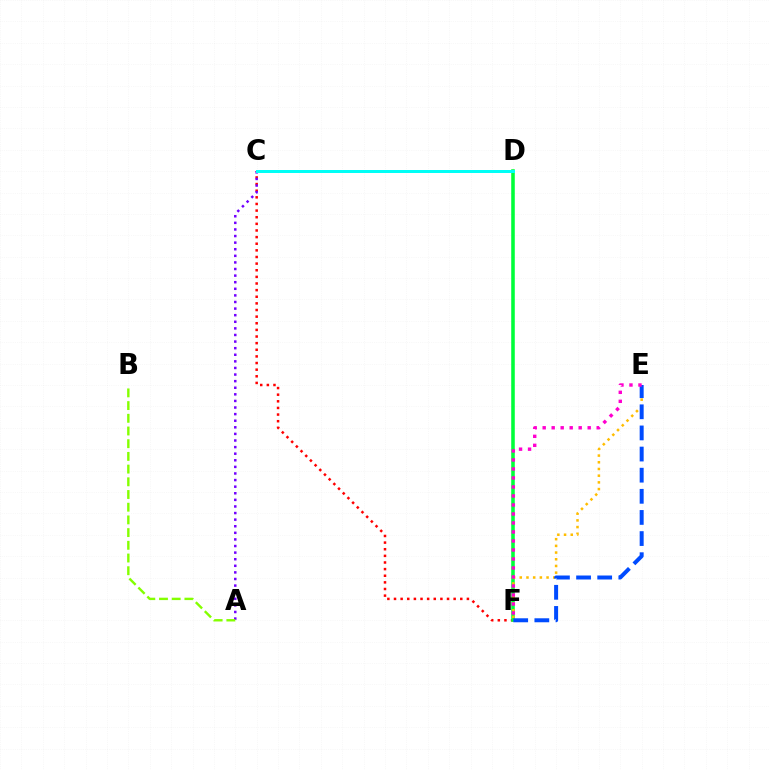{('C', 'F'): [{'color': '#ff0000', 'line_style': 'dotted', 'thickness': 1.8}], ('A', 'C'): [{'color': '#7200ff', 'line_style': 'dotted', 'thickness': 1.79}], ('D', 'F'): [{'color': '#00ff39', 'line_style': 'solid', 'thickness': 2.56}], ('E', 'F'): [{'color': '#ffbd00', 'line_style': 'dotted', 'thickness': 1.82}, {'color': '#004bff', 'line_style': 'dashed', 'thickness': 2.87}, {'color': '#ff00cf', 'line_style': 'dotted', 'thickness': 2.45}], ('C', 'D'): [{'color': '#00fff6', 'line_style': 'solid', 'thickness': 2.15}], ('A', 'B'): [{'color': '#84ff00', 'line_style': 'dashed', 'thickness': 1.73}]}